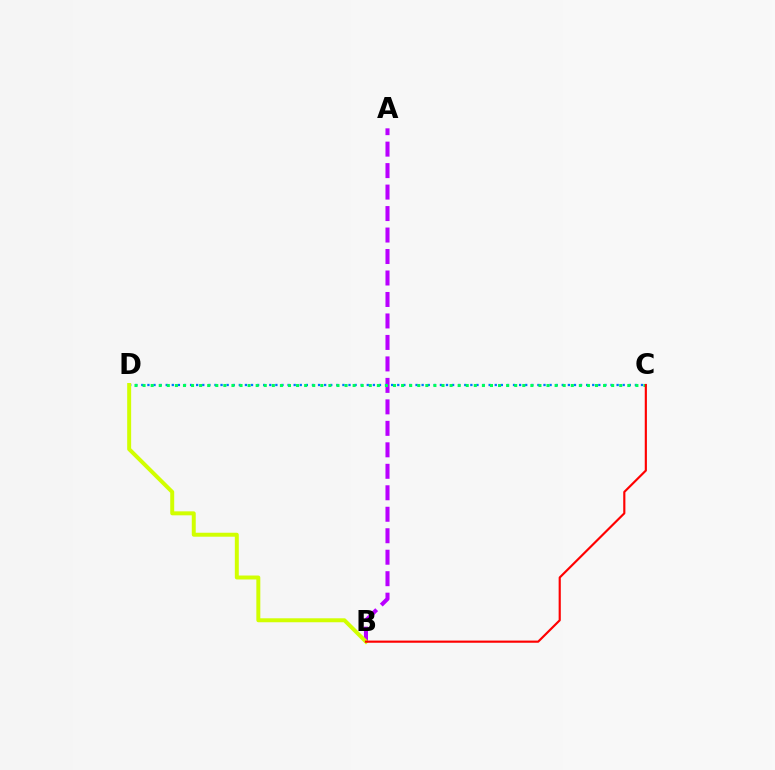{('A', 'B'): [{'color': '#b900ff', 'line_style': 'dashed', 'thickness': 2.92}], ('C', 'D'): [{'color': '#0074ff', 'line_style': 'dotted', 'thickness': 1.66}, {'color': '#00ff5c', 'line_style': 'dotted', 'thickness': 2.2}], ('B', 'D'): [{'color': '#d1ff00', 'line_style': 'solid', 'thickness': 2.85}], ('B', 'C'): [{'color': '#ff0000', 'line_style': 'solid', 'thickness': 1.55}]}